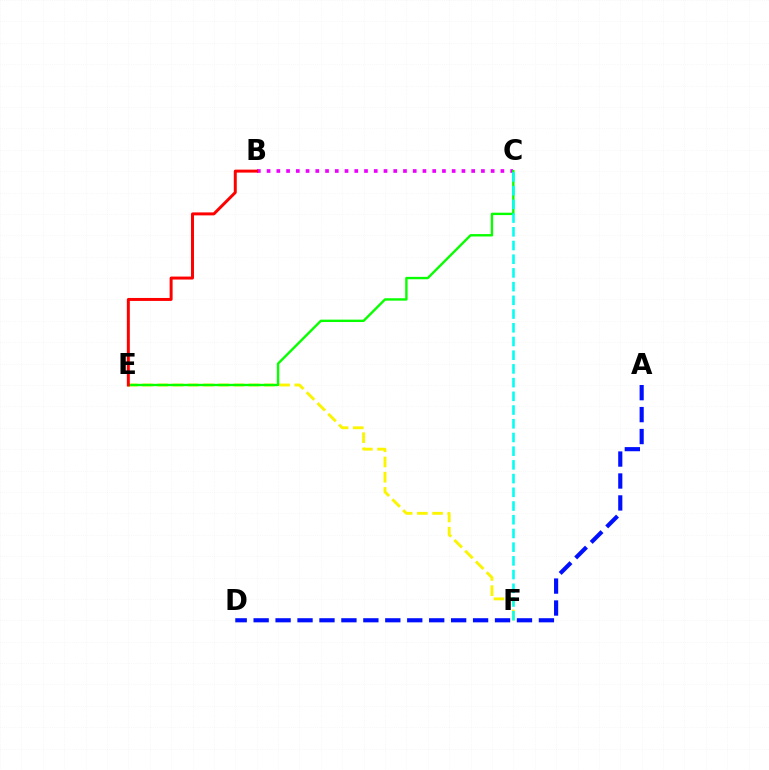{('E', 'F'): [{'color': '#fcf500', 'line_style': 'dashed', 'thickness': 2.07}], ('A', 'D'): [{'color': '#0010ff', 'line_style': 'dashed', 'thickness': 2.98}], ('B', 'C'): [{'color': '#ee00ff', 'line_style': 'dotted', 'thickness': 2.65}], ('C', 'E'): [{'color': '#08ff00', 'line_style': 'solid', 'thickness': 1.72}], ('B', 'E'): [{'color': '#ff0000', 'line_style': 'solid', 'thickness': 2.14}], ('C', 'F'): [{'color': '#00fff6', 'line_style': 'dashed', 'thickness': 1.86}]}